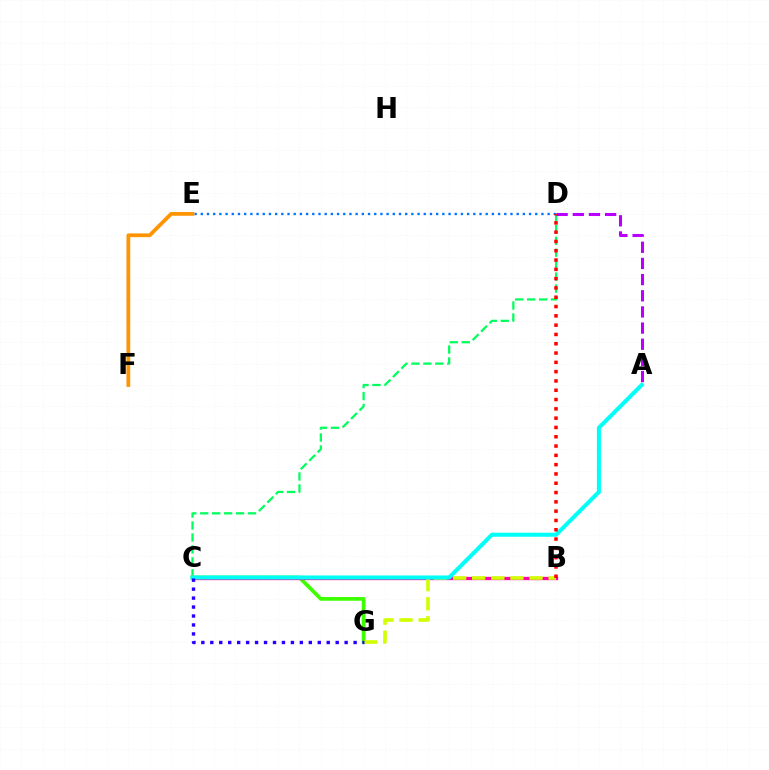{('C', 'D'): [{'color': '#00ff5c', 'line_style': 'dashed', 'thickness': 1.62}], ('D', 'E'): [{'color': '#0074ff', 'line_style': 'dotted', 'thickness': 1.68}], ('C', 'G'): [{'color': '#3dff00', 'line_style': 'solid', 'thickness': 2.7}, {'color': '#2500ff', 'line_style': 'dotted', 'thickness': 2.43}], ('B', 'C'): [{'color': '#ff00ac', 'line_style': 'solid', 'thickness': 2.38}], ('B', 'G'): [{'color': '#d1ff00', 'line_style': 'dashed', 'thickness': 2.6}], ('A', 'C'): [{'color': '#00fff6', 'line_style': 'solid', 'thickness': 2.92}], ('A', 'D'): [{'color': '#b900ff', 'line_style': 'dashed', 'thickness': 2.2}], ('B', 'D'): [{'color': '#ff0000', 'line_style': 'dotted', 'thickness': 2.53}], ('E', 'F'): [{'color': '#ff9400', 'line_style': 'solid', 'thickness': 2.69}]}